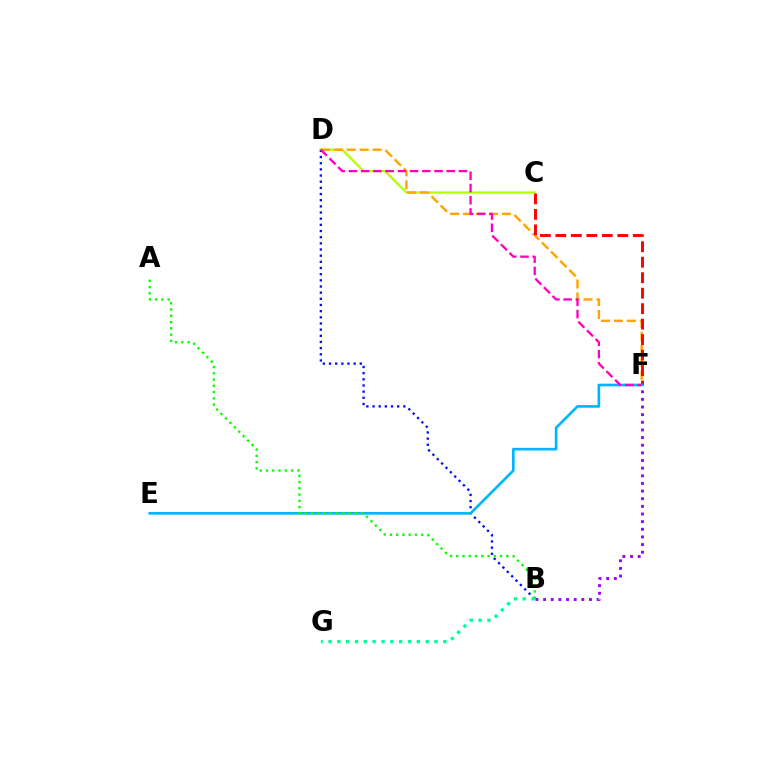{('C', 'D'): [{'color': '#b3ff00', 'line_style': 'solid', 'thickness': 1.65}], ('B', 'D'): [{'color': '#0010ff', 'line_style': 'dotted', 'thickness': 1.67}], ('D', 'F'): [{'color': '#ffa500', 'line_style': 'dashed', 'thickness': 1.76}, {'color': '#ff00bd', 'line_style': 'dashed', 'thickness': 1.66}], ('C', 'F'): [{'color': '#ff0000', 'line_style': 'dashed', 'thickness': 2.1}], ('E', 'F'): [{'color': '#00b5ff', 'line_style': 'solid', 'thickness': 1.91}], ('A', 'B'): [{'color': '#08ff00', 'line_style': 'dotted', 'thickness': 1.7}], ('B', 'F'): [{'color': '#9b00ff', 'line_style': 'dotted', 'thickness': 2.08}], ('B', 'G'): [{'color': '#00ff9d', 'line_style': 'dotted', 'thickness': 2.4}]}